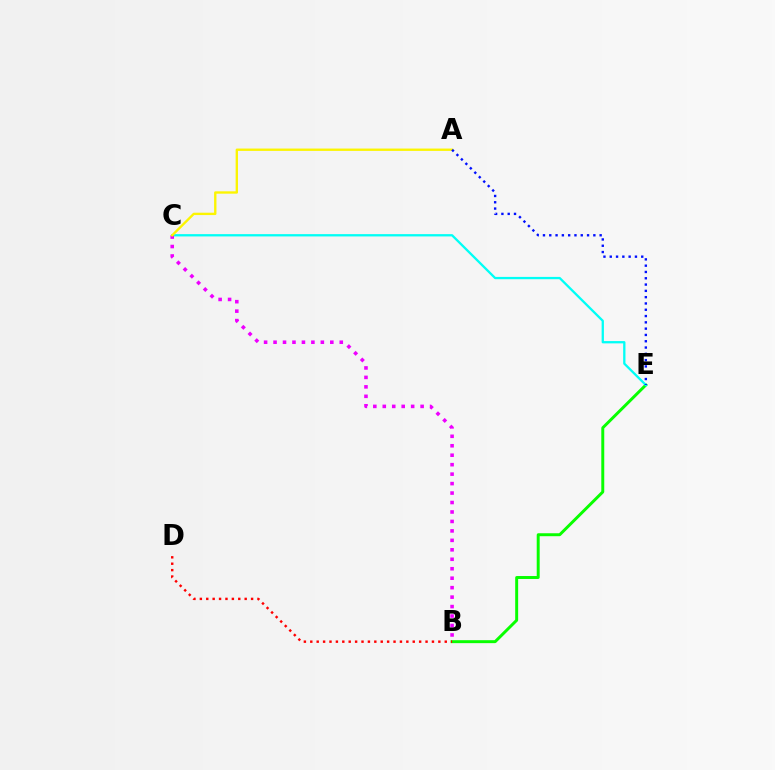{('B', 'E'): [{'color': '#08ff00', 'line_style': 'solid', 'thickness': 2.13}], ('C', 'E'): [{'color': '#00fff6', 'line_style': 'solid', 'thickness': 1.66}], ('B', 'C'): [{'color': '#ee00ff', 'line_style': 'dotted', 'thickness': 2.57}], ('B', 'D'): [{'color': '#ff0000', 'line_style': 'dotted', 'thickness': 1.74}], ('A', 'C'): [{'color': '#fcf500', 'line_style': 'solid', 'thickness': 1.69}], ('A', 'E'): [{'color': '#0010ff', 'line_style': 'dotted', 'thickness': 1.71}]}